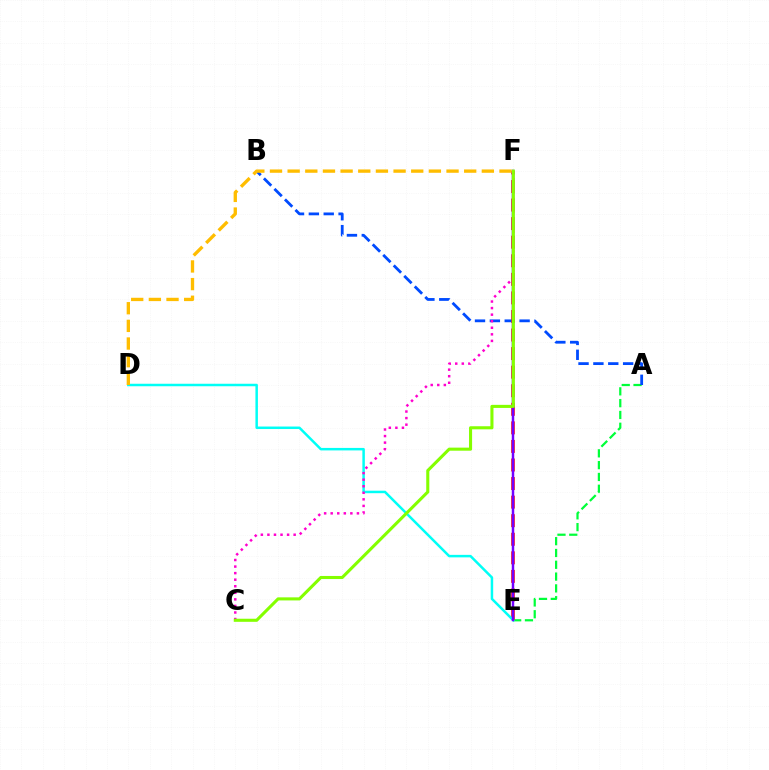{('A', 'E'): [{'color': '#00ff39', 'line_style': 'dashed', 'thickness': 1.6}], ('A', 'B'): [{'color': '#004bff', 'line_style': 'dashed', 'thickness': 2.02}], ('E', 'F'): [{'color': '#ff0000', 'line_style': 'dashed', 'thickness': 2.52}, {'color': '#7200ff', 'line_style': 'solid', 'thickness': 1.77}], ('D', 'E'): [{'color': '#00fff6', 'line_style': 'solid', 'thickness': 1.79}], ('C', 'F'): [{'color': '#ff00cf', 'line_style': 'dotted', 'thickness': 1.78}, {'color': '#84ff00', 'line_style': 'solid', 'thickness': 2.21}], ('D', 'F'): [{'color': '#ffbd00', 'line_style': 'dashed', 'thickness': 2.4}]}